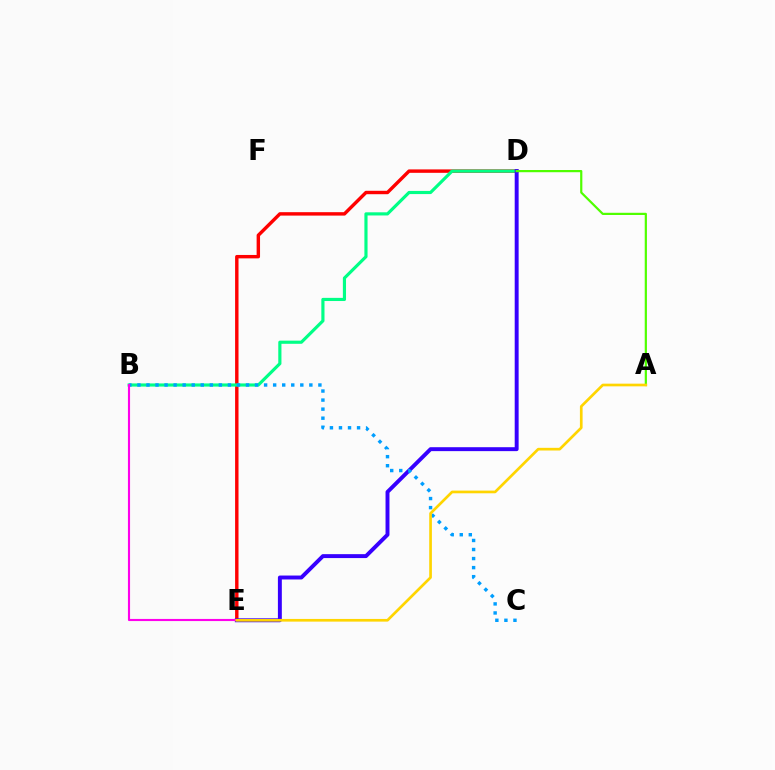{('D', 'E'): [{'color': '#ff0000', 'line_style': 'solid', 'thickness': 2.46}, {'color': '#3700ff', 'line_style': 'solid', 'thickness': 2.83}], ('B', 'D'): [{'color': '#00ff86', 'line_style': 'solid', 'thickness': 2.27}], ('A', 'D'): [{'color': '#4fff00', 'line_style': 'solid', 'thickness': 1.59}], ('B', 'C'): [{'color': '#009eff', 'line_style': 'dotted', 'thickness': 2.46}], ('B', 'E'): [{'color': '#ff00ed', 'line_style': 'solid', 'thickness': 1.54}], ('A', 'E'): [{'color': '#ffd500', 'line_style': 'solid', 'thickness': 1.93}]}